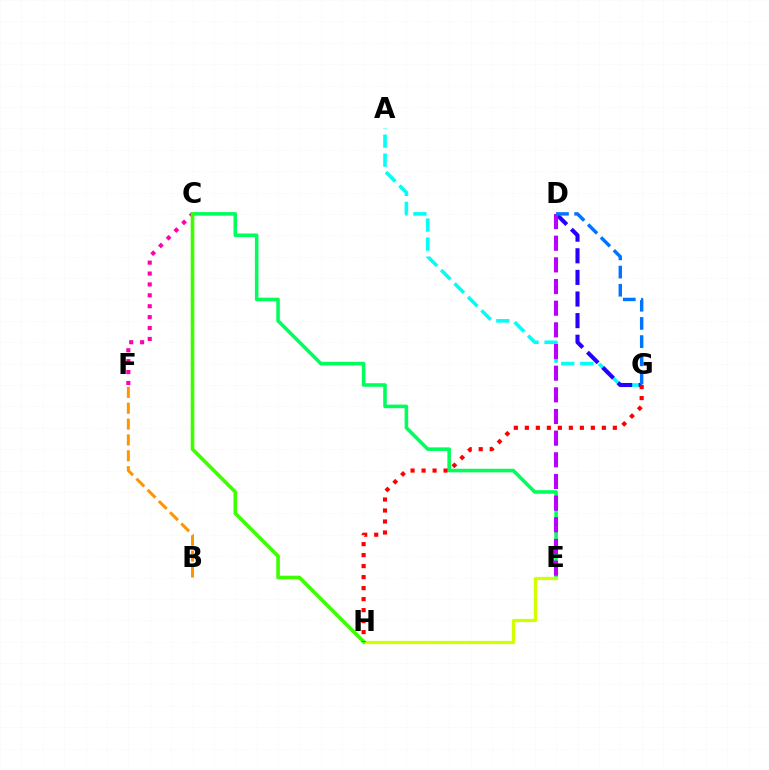{('B', 'F'): [{'color': '#ff9400', 'line_style': 'dashed', 'thickness': 2.15}], ('C', 'E'): [{'color': '#00ff5c', 'line_style': 'solid', 'thickness': 2.58}], ('E', 'H'): [{'color': '#d1ff00', 'line_style': 'solid', 'thickness': 2.35}], ('C', 'F'): [{'color': '#ff00ac', 'line_style': 'dotted', 'thickness': 2.96}], ('C', 'H'): [{'color': '#3dff00', 'line_style': 'solid', 'thickness': 2.6}], ('A', 'G'): [{'color': '#00fff6', 'line_style': 'dashed', 'thickness': 2.59}], ('D', 'G'): [{'color': '#2500ff', 'line_style': 'dashed', 'thickness': 2.94}, {'color': '#0074ff', 'line_style': 'dashed', 'thickness': 2.47}], ('D', 'E'): [{'color': '#b900ff', 'line_style': 'dashed', 'thickness': 2.94}], ('G', 'H'): [{'color': '#ff0000', 'line_style': 'dotted', 'thickness': 2.99}]}